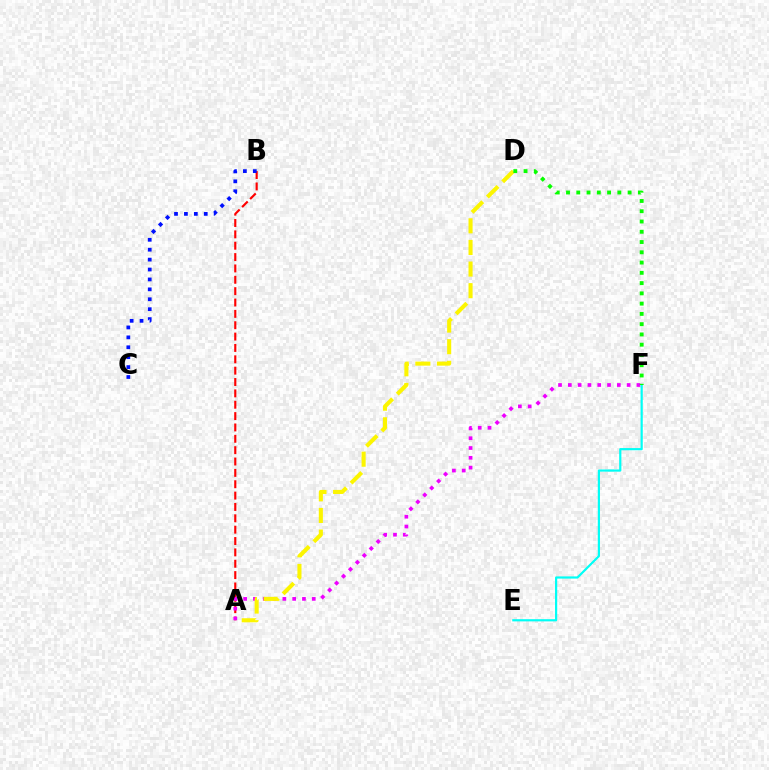{('A', 'B'): [{'color': '#ff0000', 'line_style': 'dashed', 'thickness': 1.54}], ('A', 'F'): [{'color': '#ee00ff', 'line_style': 'dotted', 'thickness': 2.66}], ('B', 'C'): [{'color': '#0010ff', 'line_style': 'dotted', 'thickness': 2.69}], ('E', 'F'): [{'color': '#00fff6', 'line_style': 'solid', 'thickness': 1.58}], ('A', 'D'): [{'color': '#fcf500', 'line_style': 'dashed', 'thickness': 2.94}], ('D', 'F'): [{'color': '#08ff00', 'line_style': 'dotted', 'thickness': 2.79}]}